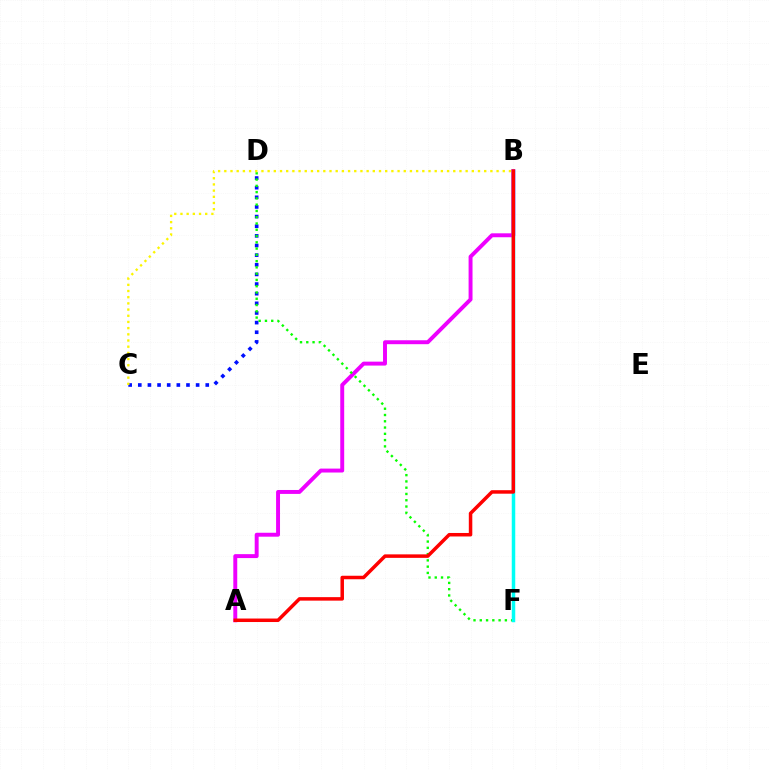{('C', 'D'): [{'color': '#0010ff', 'line_style': 'dotted', 'thickness': 2.62}], ('A', 'B'): [{'color': '#ee00ff', 'line_style': 'solid', 'thickness': 2.83}, {'color': '#ff0000', 'line_style': 'solid', 'thickness': 2.52}], ('D', 'F'): [{'color': '#08ff00', 'line_style': 'dotted', 'thickness': 1.7}], ('B', 'F'): [{'color': '#00fff6', 'line_style': 'solid', 'thickness': 2.52}], ('B', 'C'): [{'color': '#fcf500', 'line_style': 'dotted', 'thickness': 1.68}]}